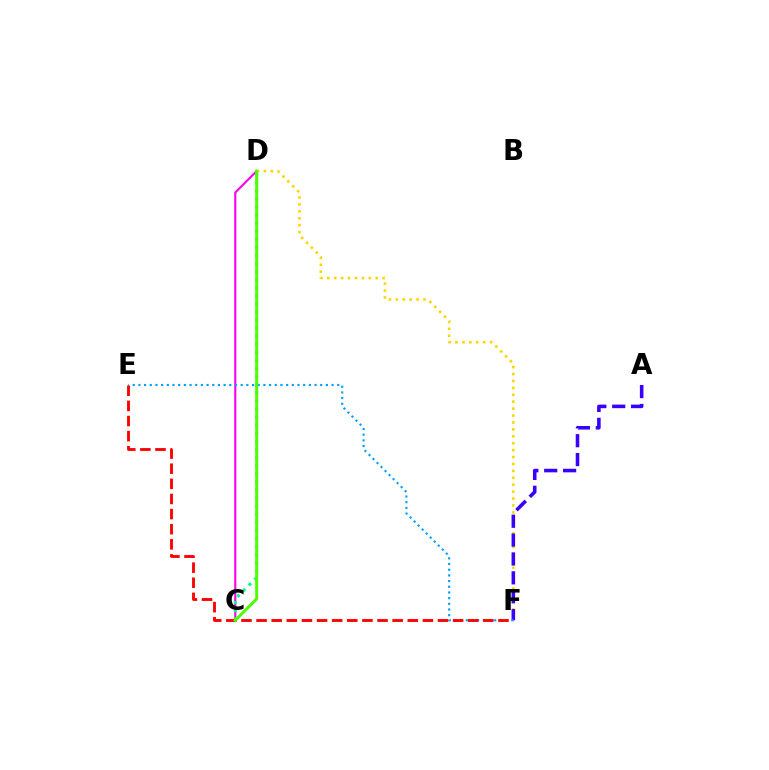{('C', 'D'): [{'color': '#ff00ed', 'line_style': 'solid', 'thickness': 1.54}, {'color': '#00ff86', 'line_style': 'dotted', 'thickness': 2.2}, {'color': '#4fff00', 'line_style': 'solid', 'thickness': 2.15}], ('D', 'F'): [{'color': '#ffd500', 'line_style': 'dotted', 'thickness': 1.88}], ('A', 'F'): [{'color': '#3700ff', 'line_style': 'dashed', 'thickness': 2.56}], ('E', 'F'): [{'color': '#009eff', 'line_style': 'dotted', 'thickness': 1.54}, {'color': '#ff0000', 'line_style': 'dashed', 'thickness': 2.05}]}